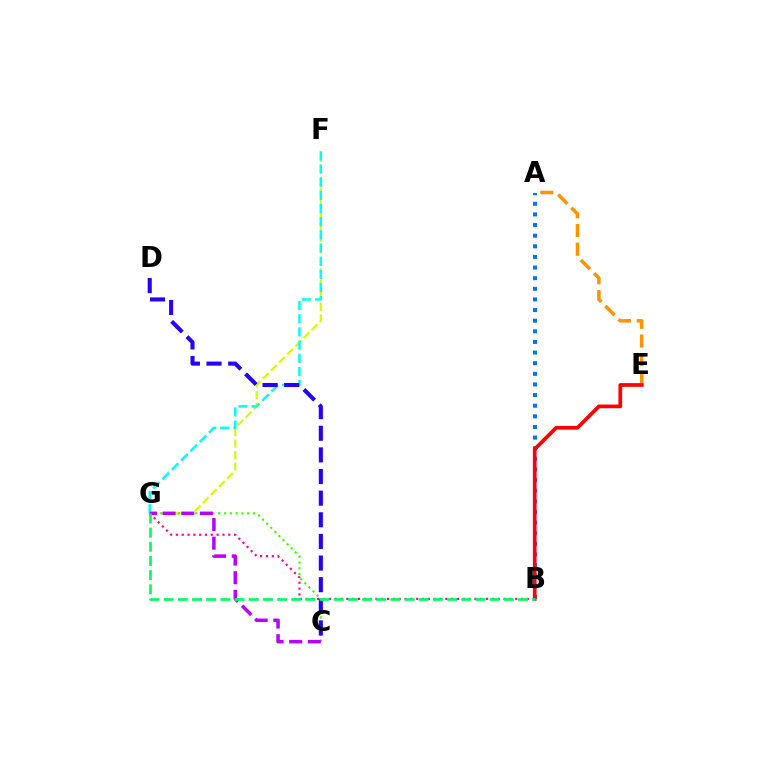{('F', 'G'): [{'color': '#d1ff00', 'line_style': 'dashed', 'thickness': 1.56}, {'color': '#00fff6', 'line_style': 'dashed', 'thickness': 1.79}], ('A', 'B'): [{'color': '#0074ff', 'line_style': 'dotted', 'thickness': 2.89}], ('B', 'G'): [{'color': '#ff00ac', 'line_style': 'dotted', 'thickness': 1.58}, {'color': '#00ff5c', 'line_style': 'dashed', 'thickness': 1.93}], ('C', 'G'): [{'color': '#3dff00', 'line_style': 'dotted', 'thickness': 1.57}, {'color': '#b900ff', 'line_style': 'dashed', 'thickness': 2.53}], ('A', 'E'): [{'color': '#ff9400', 'line_style': 'dashed', 'thickness': 2.54}], ('B', 'E'): [{'color': '#ff0000', 'line_style': 'solid', 'thickness': 2.68}], ('C', 'D'): [{'color': '#2500ff', 'line_style': 'dashed', 'thickness': 2.94}]}